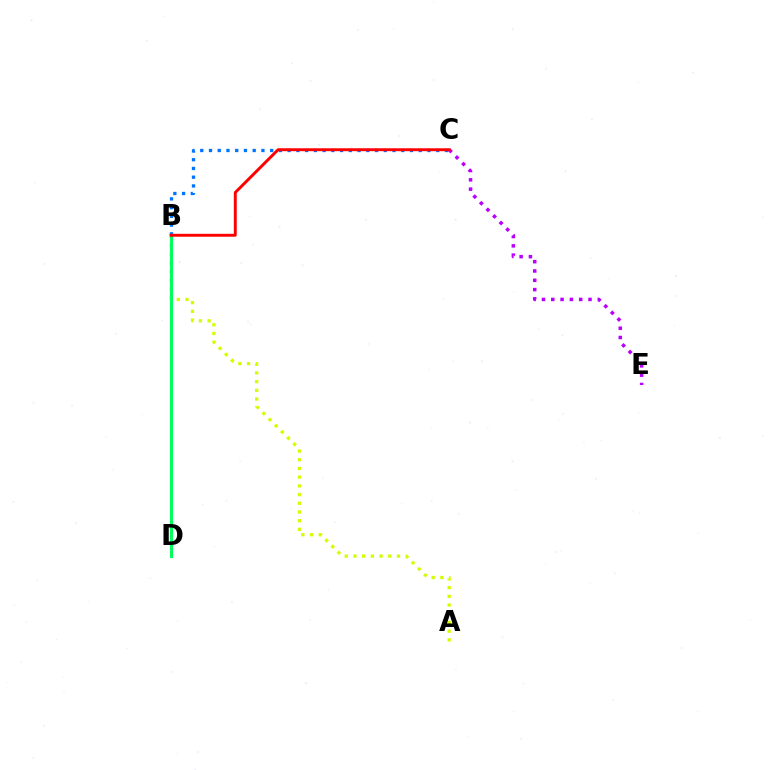{('B', 'C'): [{'color': '#0074ff', 'line_style': 'dotted', 'thickness': 2.37}, {'color': '#ff0000', 'line_style': 'solid', 'thickness': 2.1}], ('A', 'B'): [{'color': '#d1ff00', 'line_style': 'dotted', 'thickness': 2.37}], ('B', 'D'): [{'color': '#00ff5c', 'line_style': 'solid', 'thickness': 2.19}], ('C', 'E'): [{'color': '#b900ff', 'line_style': 'dotted', 'thickness': 2.53}]}